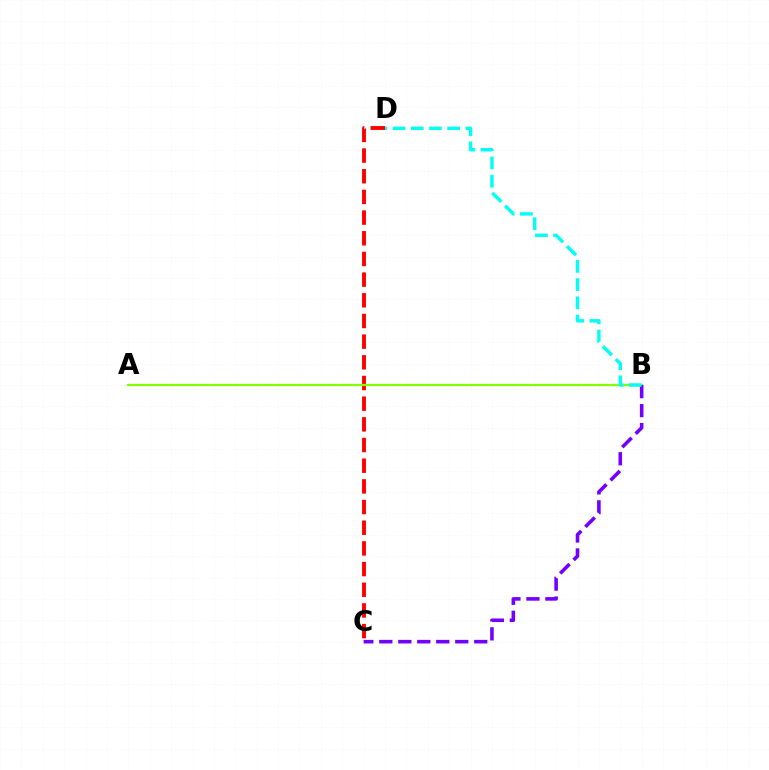{('C', 'D'): [{'color': '#ff0000', 'line_style': 'dashed', 'thickness': 2.81}], ('A', 'B'): [{'color': '#84ff00', 'line_style': 'solid', 'thickness': 1.61}], ('B', 'C'): [{'color': '#7200ff', 'line_style': 'dashed', 'thickness': 2.58}], ('B', 'D'): [{'color': '#00fff6', 'line_style': 'dashed', 'thickness': 2.47}]}